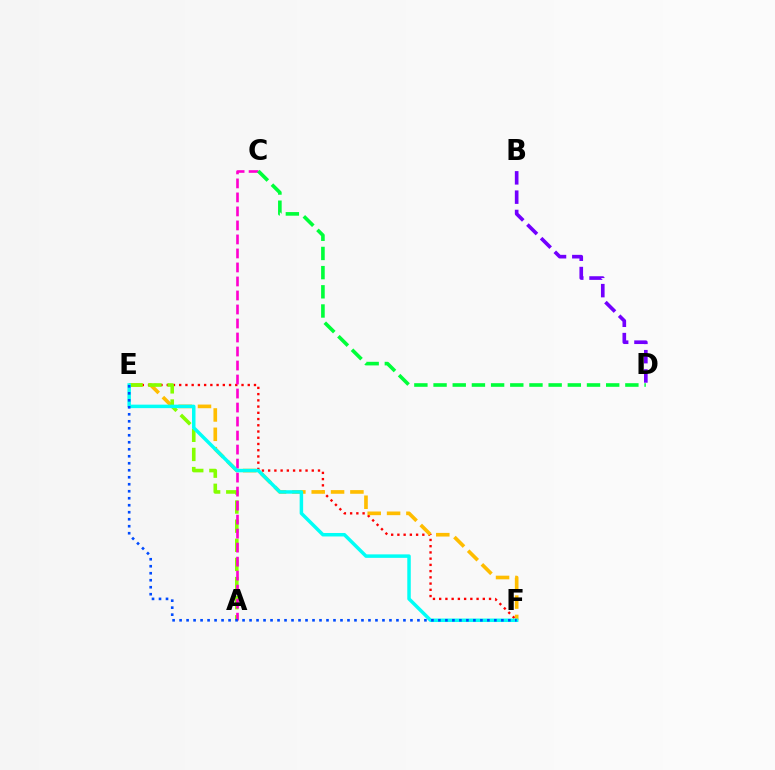{('E', 'F'): [{'color': '#ff0000', 'line_style': 'dotted', 'thickness': 1.69}, {'color': '#ffbd00', 'line_style': 'dashed', 'thickness': 2.63}, {'color': '#00fff6', 'line_style': 'solid', 'thickness': 2.51}, {'color': '#004bff', 'line_style': 'dotted', 'thickness': 1.9}], ('A', 'E'): [{'color': '#84ff00', 'line_style': 'dashed', 'thickness': 2.6}], ('B', 'D'): [{'color': '#7200ff', 'line_style': 'dashed', 'thickness': 2.62}], ('A', 'C'): [{'color': '#ff00cf', 'line_style': 'dashed', 'thickness': 1.9}], ('C', 'D'): [{'color': '#00ff39', 'line_style': 'dashed', 'thickness': 2.61}]}